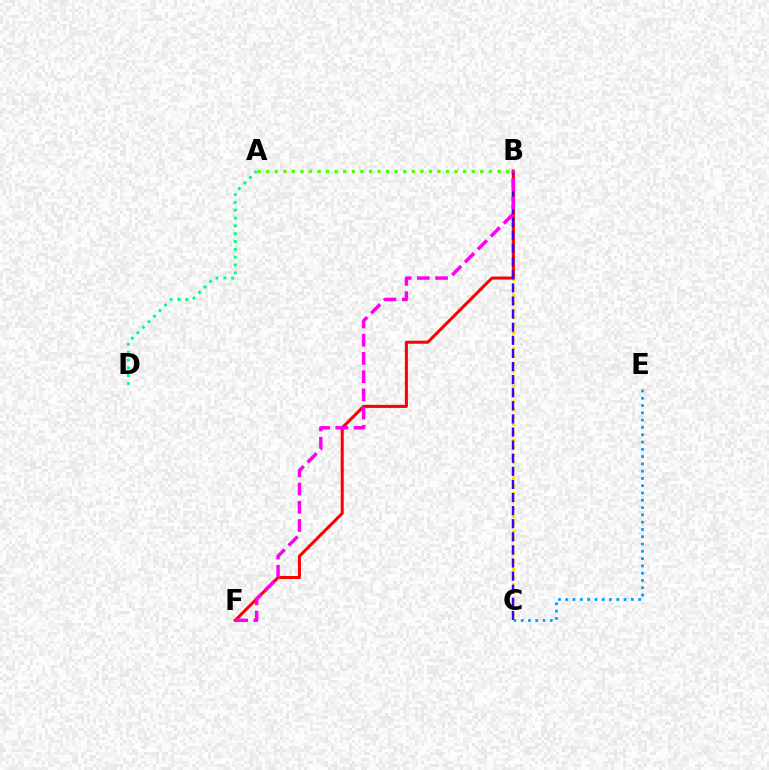{('A', 'B'): [{'color': '#4fff00', 'line_style': 'dotted', 'thickness': 2.33}], ('B', 'C'): [{'color': '#ffd500', 'line_style': 'dotted', 'thickness': 2.07}, {'color': '#3700ff', 'line_style': 'dashed', 'thickness': 1.78}], ('A', 'D'): [{'color': '#00ff86', 'line_style': 'dotted', 'thickness': 2.13}], ('B', 'F'): [{'color': '#ff0000', 'line_style': 'solid', 'thickness': 2.19}, {'color': '#ff00ed', 'line_style': 'dashed', 'thickness': 2.48}], ('C', 'E'): [{'color': '#009eff', 'line_style': 'dotted', 'thickness': 1.98}]}